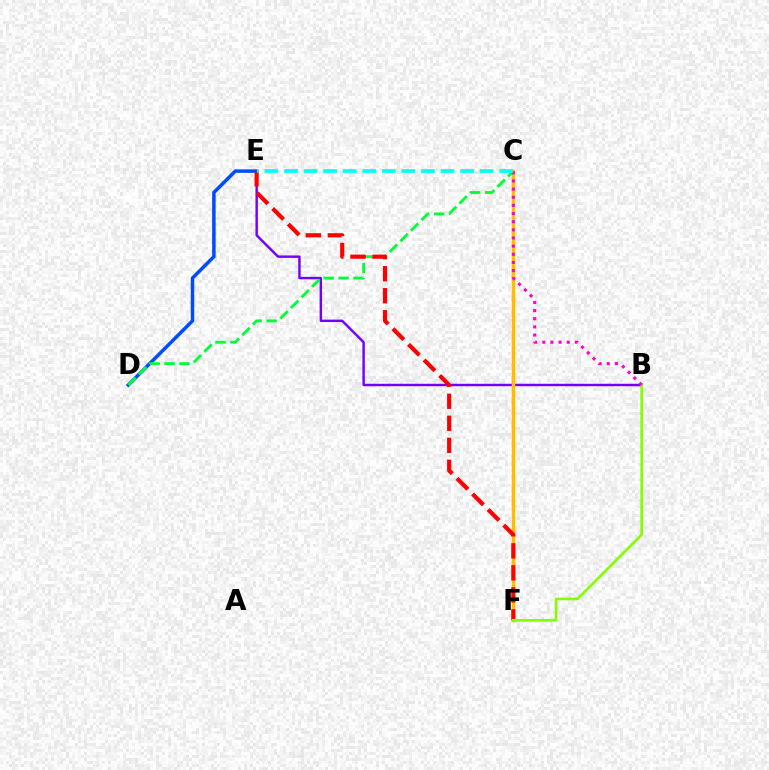{('B', 'E'): [{'color': '#7200ff', 'line_style': 'solid', 'thickness': 1.75}], ('D', 'E'): [{'color': '#004bff', 'line_style': 'solid', 'thickness': 2.52}], ('C', 'F'): [{'color': '#ffbd00', 'line_style': 'solid', 'thickness': 2.52}], ('C', 'D'): [{'color': '#00ff39', 'line_style': 'dashed', 'thickness': 2.03}], ('E', 'F'): [{'color': '#ff0000', 'line_style': 'dashed', 'thickness': 2.99}], ('B', 'F'): [{'color': '#84ff00', 'line_style': 'solid', 'thickness': 1.91}], ('B', 'C'): [{'color': '#ff00cf', 'line_style': 'dotted', 'thickness': 2.21}], ('C', 'E'): [{'color': '#00fff6', 'line_style': 'dashed', 'thickness': 2.66}]}